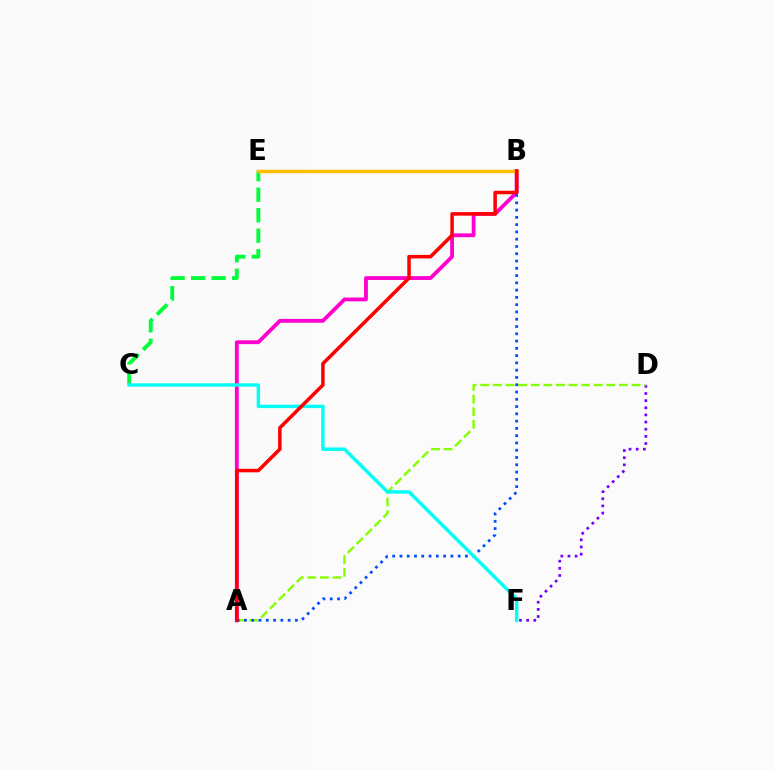{('A', 'B'): [{'color': '#ff00cf', 'line_style': 'solid', 'thickness': 2.75}, {'color': '#004bff', 'line_style': 'dotted', 'thickness': 1.98}, {'color': '#ff0000', 'line_style': 'solid', 'thickness': 2.53}], ('D', 'F'): [{'color': '#7200ff', 'line_style': 'dotted', 'thickness': 1.94}], ('C', 'E'): [{'color': '#00ff39', 'line_style': 'dashed', 'thickness': 2.79}], ('A', 'D'): [{'color': '#84ff00', 'line_style': 'dashed', 'thickness': 1.71}], ('B', 'E'): [{'color': '#ffbd00', 'line_style': 'solid', 'thickness': 2.48}], ('C', 'F'): [{'color': '#00fff6', 'line_style': 'solid', 'thickness': 2.45}]}